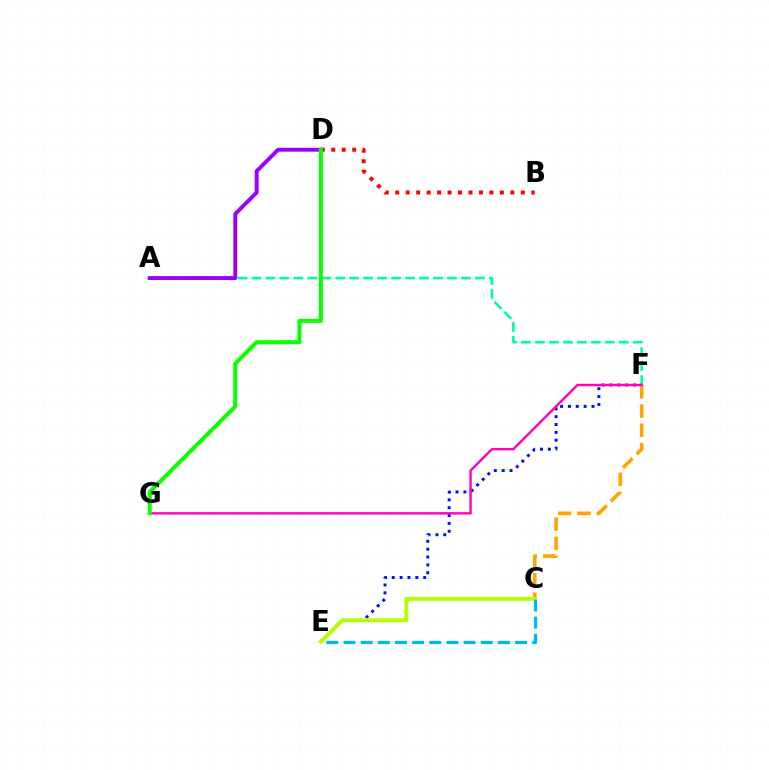{('A', 'F'): [{'color': '#00ff9d', 'line_style': 'dashed', 'thickness': 1.9}], ('E', 'F'): [{'color': '#0010ff', 'line_style': 'dotted', 'thickness': 2.14}], ('C', 'F'): [{'color': '#ffa500', 'line_style': 'dashed', 'thickness': 2.62}], ('A', 'D'): [{'color': '#9b00ff', 'line_style': 'solid', 'thickness': 2.81}], ('B', 'D'): [{'color': '#ff0000', 'line_style': 'dotted', 'thickness': 2.84}], ('F', 'G'): [{'color': '#ff00bd', 'line_style': 'solid', 'thickness': 1.73}], ('C', 'E'): [{'color': '#b3ff00', 'line_style': 'solid', 'thickness': 2.81}, {'color': '#00b5ff', 'line_style': 'dashed', 'thickness': 2.33}], ('D', 'G'): [{'color': '#08ff00', 'line_style': 'solid', 'thickness': 2.89}]}